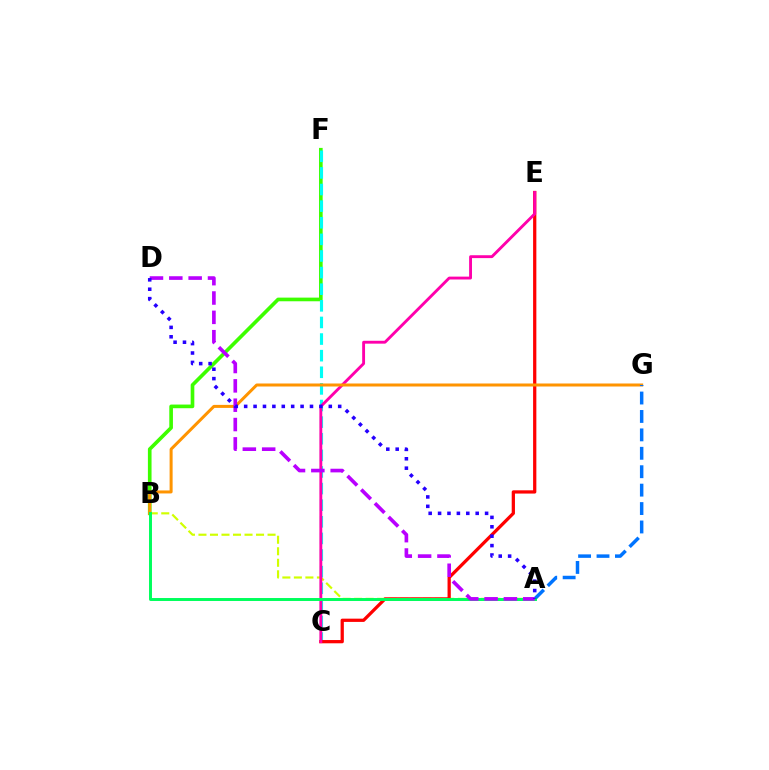{('A', 'B'): [{'color': '#d1ff00', 'line_style': 'dashed', 'thickness': 1.56}, {'color': '#00ff5c', 'line_style': 'solid', 'thickness': 2.13}], ('B', 'F'): [{'color': '#3dff00', 'line_style': 'solid', 'thickness': 2.63}], ('C', 'F'): [{'color': '#00fff6', 'line_style': 'dashed', 'thickness': 2.26}], ('C', 'E'): [{'color': '#ff0000', 'line_style': 'solid', 'thickness': 2.34}, {'color': '#ff00ac', 'line_style': 'solid', 'thickness': 2.07}], ('B', 'G'): [{'color': '#ff9400', 'line_style': 'solid', 'thickness': 2.17}], ('A', 'G'): [{'color': '#0074ff', 'line_style': 'dashed', 'thickness': 2.5}], ('A', 'D'): [{'color': '#b900ff', 'line_style': 'dashed', 'thickness': 2.63}, {'color': '#2500ff', 'line_style': 'dotted', 'thickness': 2.55}]}